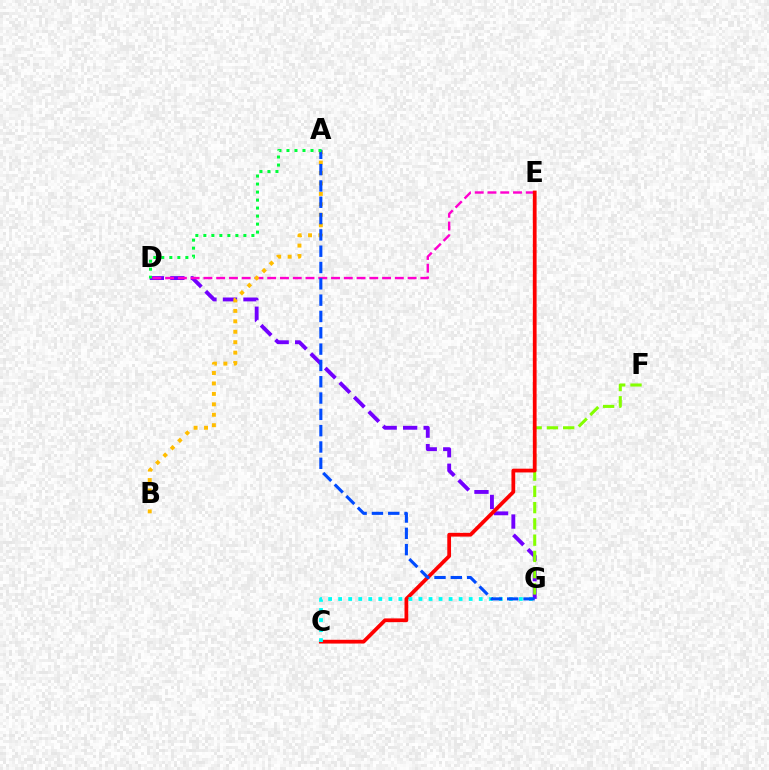{('D', 'G'): [{'color': '#7200ff', 'line_style': 'dashed', 'thickness': 2.78}], ('D', 'E'): [{'color': '#ff00cf', 'line_style': 'dashed', 'thickness': 1.73}], ('F', 'G'): [{'color': '#84ff00', 'line_style': 'dashed', 'thickness': 2.21}], ('C', 'E'): [{'color': '#ff0000', 'line_style': 'solid', 'thickness': 2.7}], ('C', 'G'): [{'color': '#00fff6', 'line_style': 'dotted', 'thickness': 2.73}], ('A', 'B'): [{'color': '#ffbd00', 'line_style': 'dotted', 'thickness': 2.84}], ('A', 'G'): [{'color': '#004bff', 'line_style': 'dashed', 'thickness': 2.22}], ('A', 'D'): [{'color': '#00ff39', 'line_style': 'dotted', 'thickness': 2.17}]}